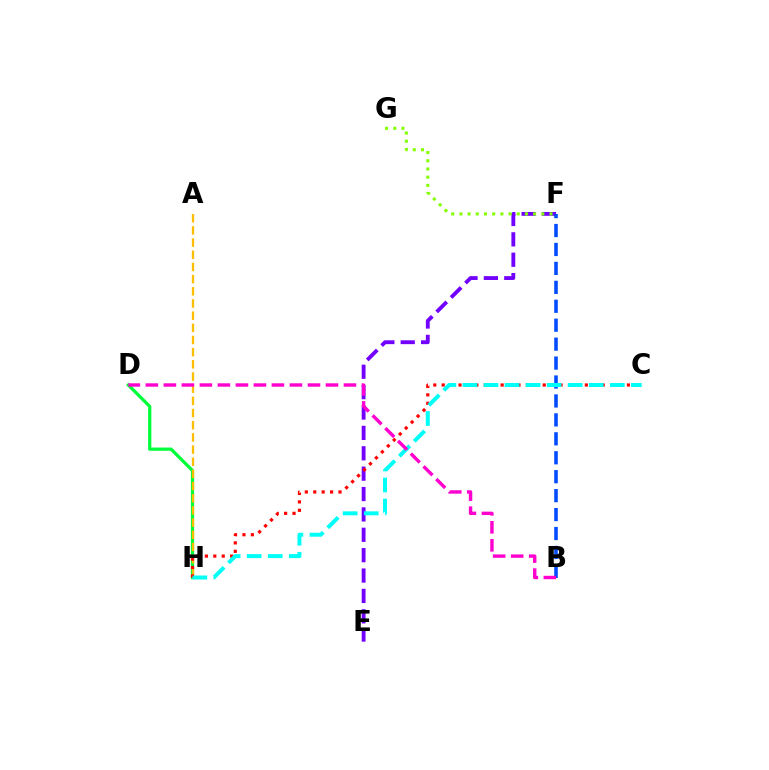{('D', 'H'): [{'color': '#00ff39', 'line_style': 'solid', 'thickness': 2.34}], ('A', 'H'): [{'color': '#ffbd00', 'line_style': 'dashed', 'thickness': 1.65}], ('E', 'F'): [{'color': '#7200ff', 'line_style': 'dashed', 'thickness': 2.77}], ('C', 'H'): [{'color': '#ff0000', 'line_style': 'dotted', 'thickness': 2.29}, {'color': '#00fff6', 'line_style': 'dashed', 'thickness': 2.86}], ('B', 'F'): [{'color': '#004bff', 'line_style': 'dashed', 'thickness': 2.57}], ('F', 'G'): [{'color': '#84ff00', 'line_style': 'dotted', 'thickness': 2.22}], ('B', 'D'): [{'color': '#ff00cf', 'line_style': 'dashed', 'thickness': 2.45}]}